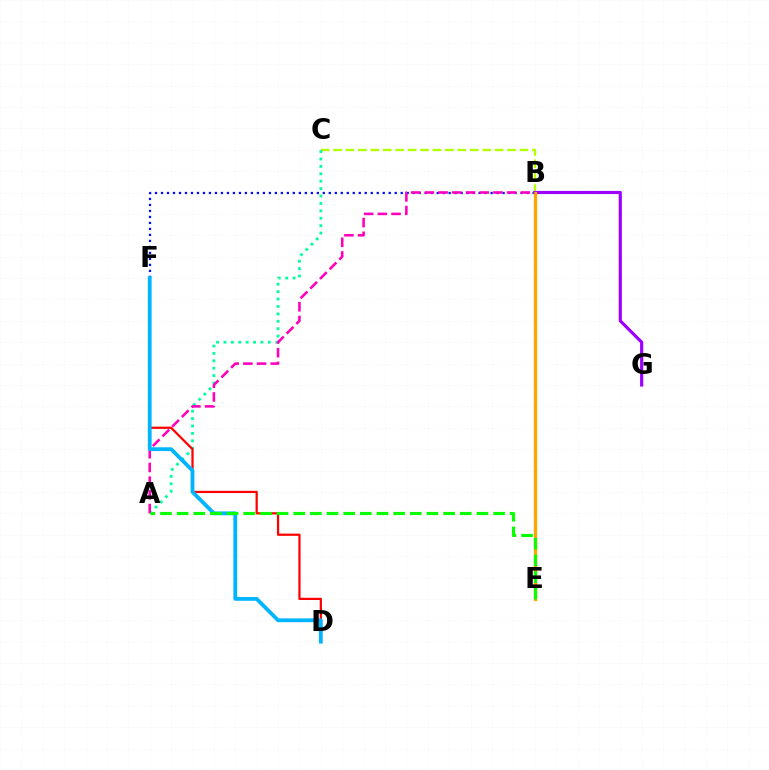{('B', 'C'): [{'color': '#b3ff00', 'line_style': 'dashed', 'thickness': 1.69}], ('A', 'C'): [{'color': '#00ff9d', 'line_style': 'dotted', 'thickness': 2.01}], ('B', 'F'): [{'color': '#0010ff', 'line_style': 'dotted', 'thickness': 1.63}], ('B', 'G'): [{'color': '#9b00ff', 'line_style': 'solid', 'thickness': 2.27}], ('B', 'E'): [{'color': '#ffa500', 'line_style': 'solid', 'thickness': 2.39}], ('D', 'F'): [{'color': '#ff0000', 'line_style': 'solid', 'thickness': 1.61}, {'color': '#00b5ff', 'line_style': 'solid', 'thickness': 2.74}], ('A', 'B'): [{'color': '#ff00bd', 'line_style': 'dashed', 'thickness': 1.86}], ('A', 'E'): [{'color': '#08ff00', 'line_style': 'dashed', 'thickness': 2.26}]}